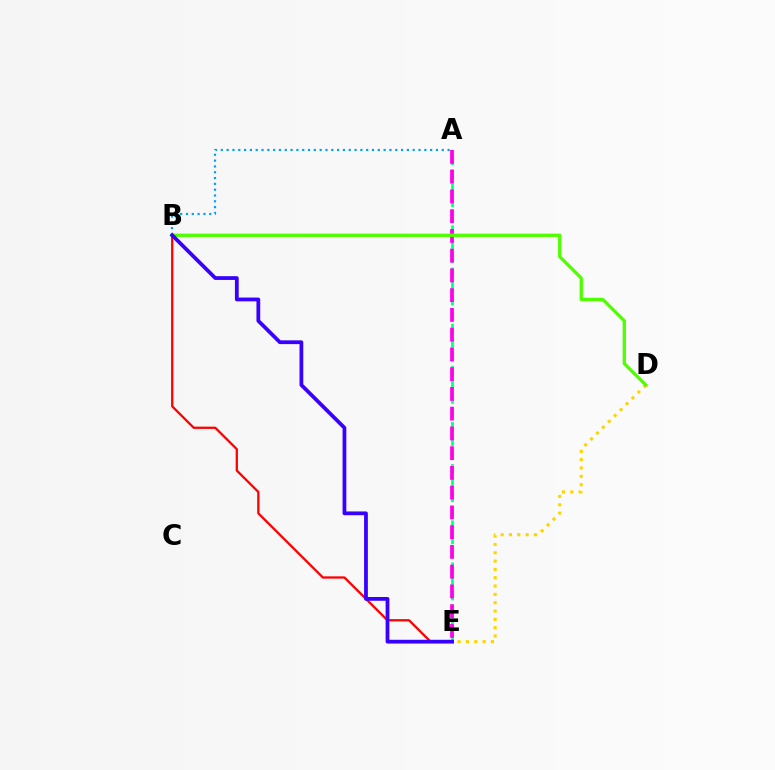{('A', 'E'): [{'color': '#00ff86', 'line_style': 'dashed', 'thickness': 1.91}, {'color': '#ff00ed', 'line_style': 'dashed', 'thickness': 2.68}], ('B', 'E'): [{'color': '#ff0000', 'line_style': 'solid', 'thickness': 1.64}, {'color': '#3700ff', 'line_style': 'solid', 'thickness': 2.71}], ('A', 'B'): [{'color': '#009eff', 'line_style': 'dotted', 'thickness': 1.58}], ('D', 'E'): [{'color': '#ffd500', 'line_style': 'dotted', 'thickness': 2.26}], ('B', 'D'): [{'color': '#4fff00', 'line_style': 'solid', 'thickness': 2.38}]}